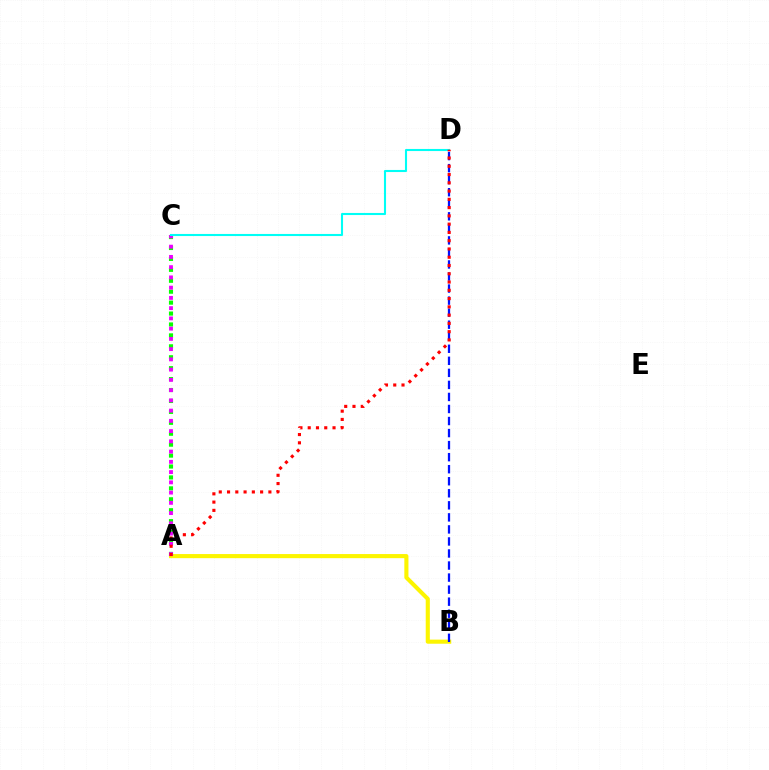{('A', 'B'): [{'color': '#fcf500', 'line_style': 'solid', 'thickness': 2.96}], ('A', 'C'): [{'color': '#08ff00', 'line_style': 'dotted', 'thickness': 2.97}, {'color': '#ee00ff', 'line_style': 'dotted', 'thickness': 2.78}], ('C', 'D'): [{'color': '#00fff6', 'line_style': 'solid', 'thickness': 1.51}], ('B', 'D'): [{'color': '#0010ff', 'line_style': 'dashed', 'thickness': 1.64}], ('A', 'D'): [{'color': '#ff0000', 'line_style': 'dotted', 'thickness': 2.25}]}